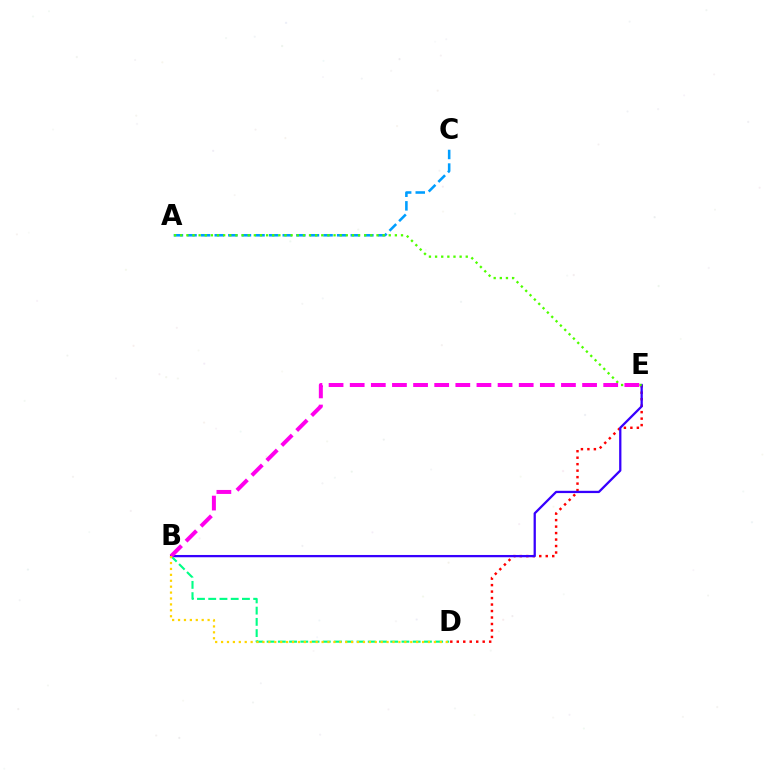{('D', 'E'): [{'color': '#ff0000', 'line_style': 'dotted', 'thickness': 1.76}], ('B', 'E'): [{'color': '#3700ff', 'line_style': 'solid', 'thickness': 1.64}, {'color': '#ff00ed', 'line_style': 'dashed', 'thickness': 2.87}], ('A', 'C'): [{'color': '#009eff', 'line_style': 'dashed', 'thickness': 1.85}], ('B', 'D'): [{'color': '#00ff86', 'line_style': 'dashed', 'thickness': 1.53}, {'color': '#ffd500', 'line_style': 'dotted', 'thickness': 1.61}], ('A', 'E'): [{'color': '#4fff00', 'line_style': 'dotted', 'thickness': 1.67}]}